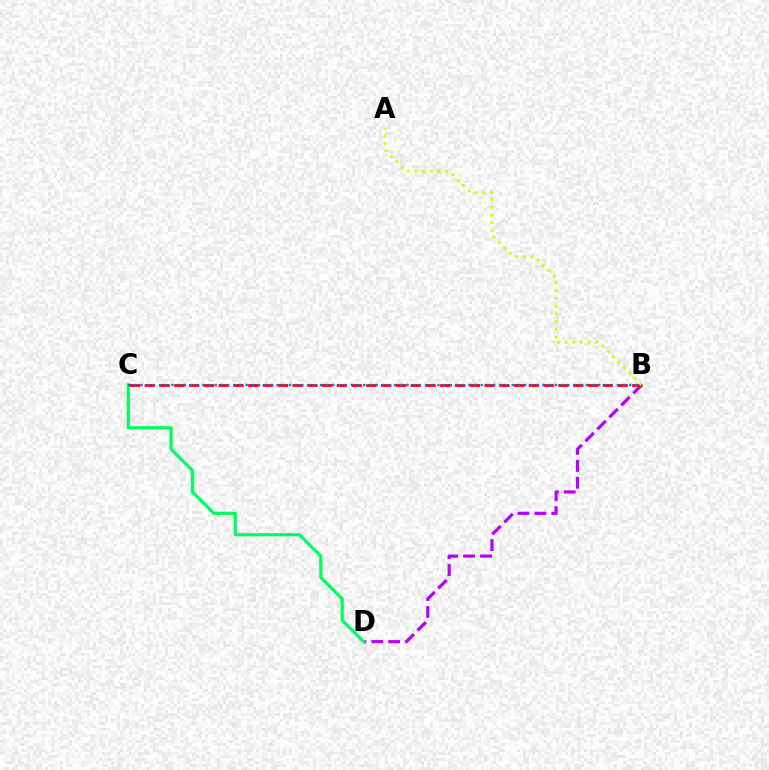{('B', 'D'): [{'color': '#b900ff', 'line_style': 'dashed', 'thickness': 2.3}], ('B', 'C'): [{'color': '#ff0000', 'line_style': 'dashed', 'thickness': 2.01}, {'color': '#0074ff', 'line_style': 'dotted', 'thickness': 1.68}], ('C', 'D'): [{'color': '#00ff5c', 'line_style': 'solid', 'thickness': 2.29}], ('A', 'B'): [{'color': '#d1ff00', 'line_style': 'dotted', 'thickness': 2.08}]}